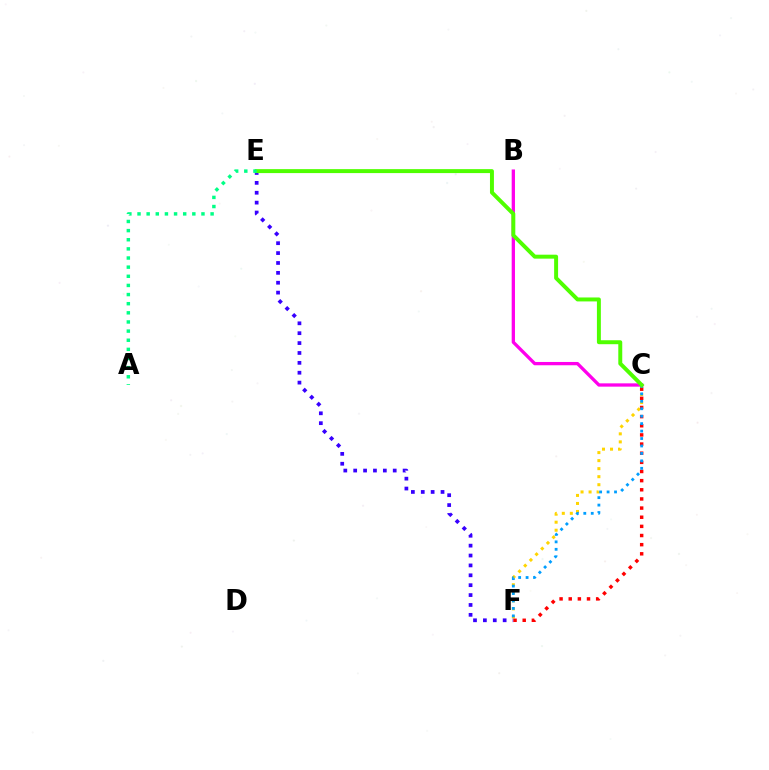{('E', 'F'): [{'color': '#3700ff', 'line_style': 'dotted', 'thickness': 2.69}], ('C', 'F'): [{'color': '#ffd500', 'line_style': 'dotted', 'thickness': 2.18}, {'color': '#ff0000', 'line_style': 'dotted', 'thickness': 2.49}, {'color': '#009eff', 'line_style': 'dotted', 'thickness': 2.02}], ('B', 'C'): [{'color': '#ff00ed', 'line_style': 'solid', 'thickness': 2.37}], ('C', 'E'): [{'color': '#4fff00', 'line_style': 'solid', 'thickness': 2.85}], ('A', 'E'): [{'color': '#00ff86', 'line_style': 'dotted', 'thickness': 2.48}]}